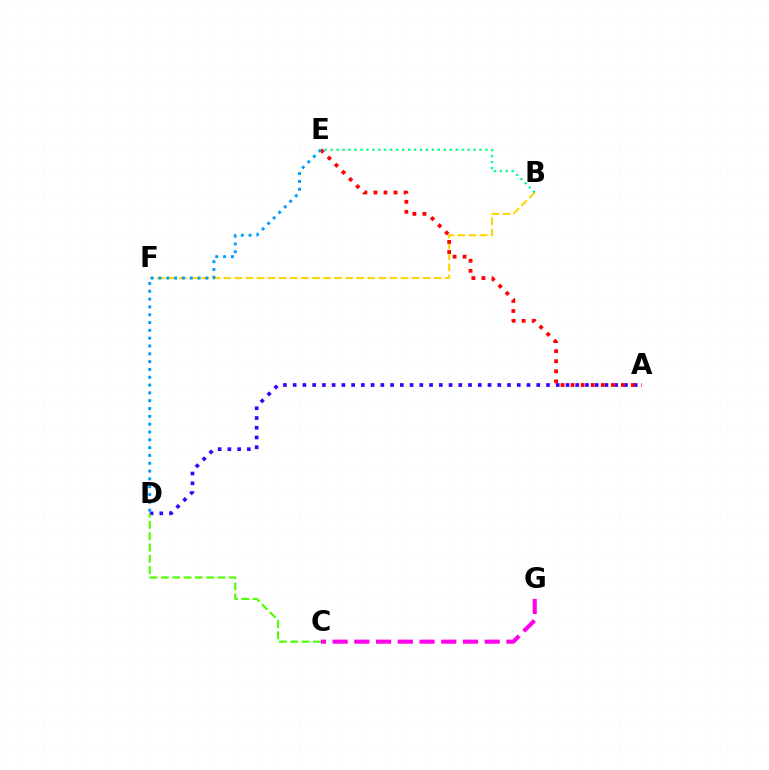{('B', 'F'): [{'color': '#ffd500', 'line_style': 'dashed', 'thickness': 1.5}], ('A', 'D'): [{'color': '#3700ff', 'line_style': 'dotted', 'thickness': 2.65}], ('C', 'D'): [{'color': '#4fff00', 'line_style': 'dashed', 'thickness': 1.54}], ('A', 'E'): [{'color': '#ff0000', 'line_style': 'dotted', 'thickness': 2.73}], ('B', 'E'): [{'color': '#00ff86', 'line_style': 'dotted', 'thickness': 1.62}], ('C', 'G'): [{'color': '#ff00ed', 'line_style': 'dashed', 'thickness': 2.95}], ('D', 'E'): [{'color': '#009eff', 'line_style': 'dotted', 'thickness': 2.12}]}